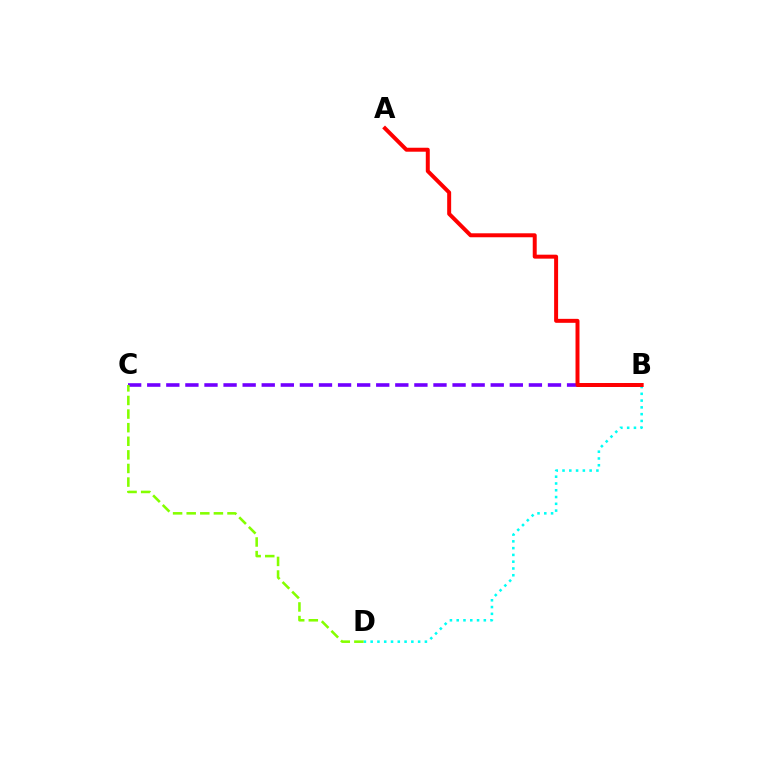{('B', 'C'): [{'color': '#7200ff', 'line_style': 'dashed', 'thickness': 2.59}], ('B', 'D'): [{'color': '#00fff6', 'line_style': 'dotted', 'thickness': 1.84}], ('A', 'B'): [{'color': '#ff0000', 'line_style': 'solid', 'thickness': 2.86}], ('C', 'D'): [{'color': '#84ff00', 'line_style': 'dashed', 'thickness': 1.85}]}